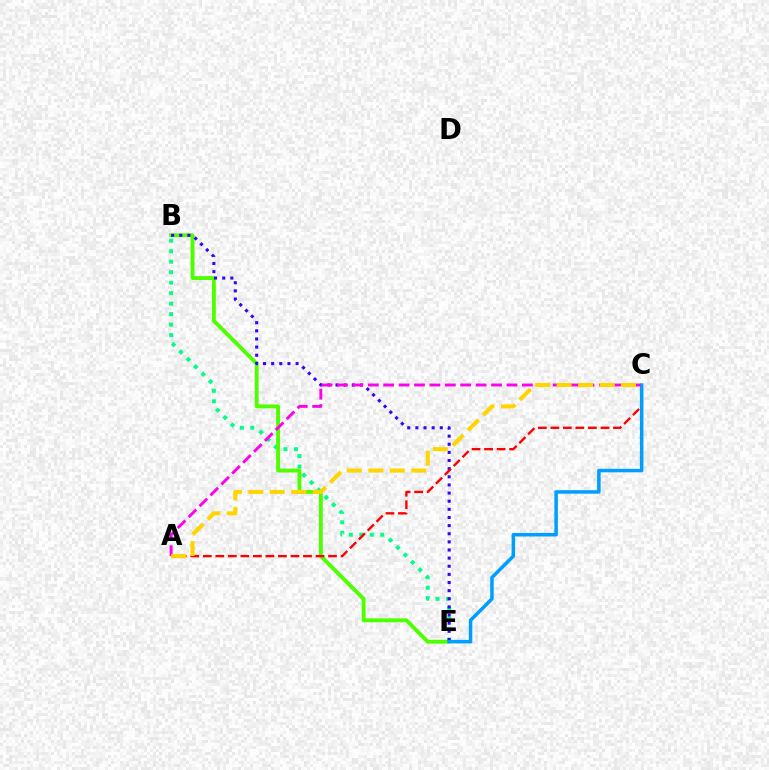{('B', 'E'): [{'color': '#00ff86', 'line_style': 'dotted', 'thickness': 2.85}, {'color': '#4fff00', 'line_style': 'solid', 'thickness': 2.78}, {'color': '#3700ff', 'line_style': 'dotted', 'thickness': 2.21}], ('A', 'C'): [{'color': '#ff0000', 'line_style': 'dashed', 'thickness': 1.7}, {'color': '#ff00ed', 'line_style': 'dashed', 'thickness': 2.09}, {'color': '#ffd500', 'line_style': 'dashed', 'thickness': 2.92}], ('C', 'E'): [{'color': '#009eff', 'line_style': 'solid', 'thickness': 2.53}]}